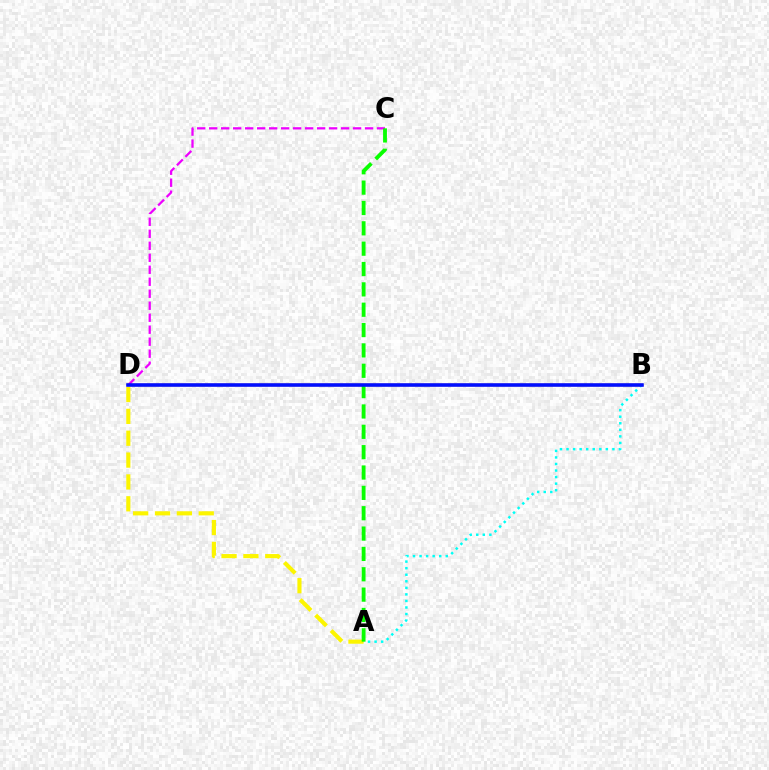{('A', 'B'): [{'color': '#00fff6', 'line_style': 'dotted', 'thickness': 1.78}], ('B', 'D'): [{'color': '#ff0000', 'line_style': 'solid', 'thickness': 1.7}, {'color': '#0010ff', 'line_style': 'solid', 'thickness': 2.56}], ('C', 'D'): [{'color': '#ee00ff', 'line_style': 'dashed', 'thickness': 1.63}], ('A', 'D'): [{'color': '#fcf500', 'line_style': 'dashed', 'thickness': 2.97}], ('A', 'C'): [{'color': '#08ff00', 'line_style': 'dashed', 'thickness': 2.76}]}